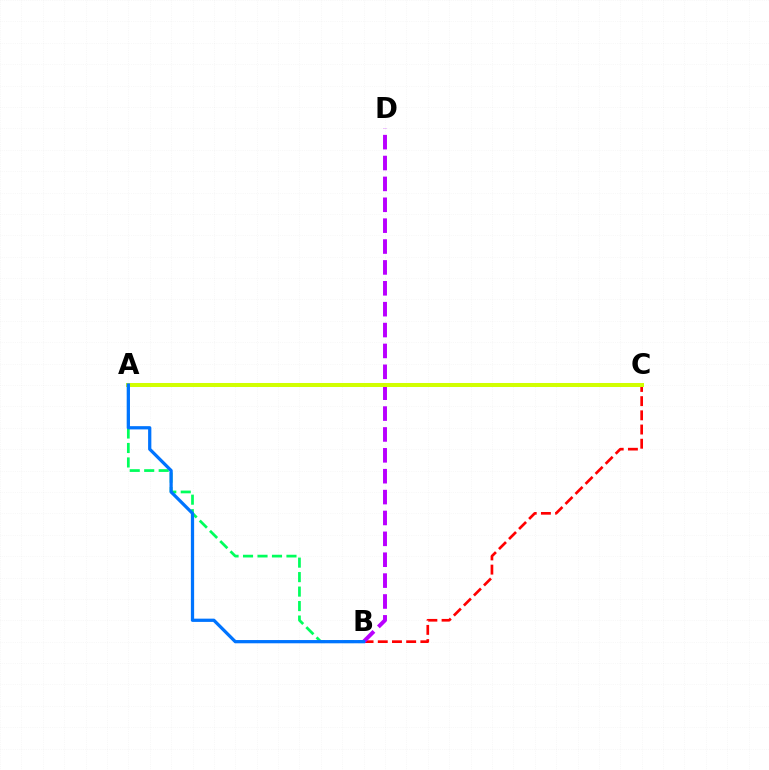{('B', 'C'): [{'color': '#ff0000', 'line_style': 'dashed', 'thickness': 1.93}], ('A', 'B'): [{'color': '#00ff5c', 'line_style': 'dashed', 'thickness': 1.97}, {'color': '#0074ff', 'line_style': 'solid', 'thickness': 2.34}], ('B', 'D'): [{'color': '#b900ff', 'line_style': 'dashed', 'thickness': 2.84}], ('A', 'C'): [{'color': '#d1ff00', 'line_style': 'solid', 'thickness': 2.89}]}